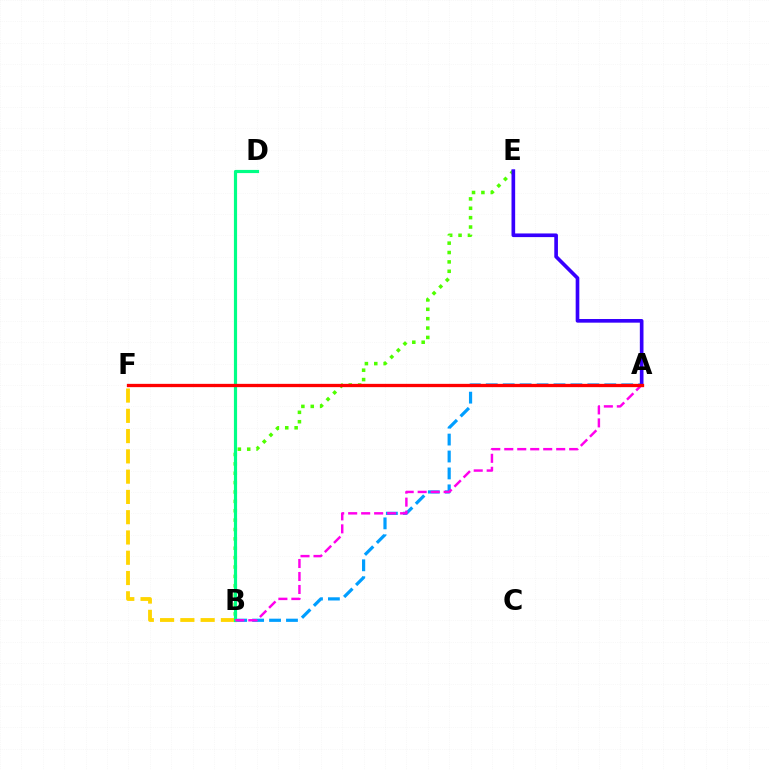{('B', 'F'): [{'color': '#ffd500', 'line_style': 'dashed', 'thickness': 2.75}], ('B', 'E'): [{'color': '#4fff00', 'line_style': 'dotted', 'thickness': 2.55}], ('A', 'B'): [{'color': '#009eff', 'line_style': 'dashed', 'thickness': 2.3}, {'color': '#ff00ed', 'line_style': 'dashed', 'thickness': 1.76}], ('A', 'E'): [{'color': '#3700ff', 'line_style': 'solid', 'thickness': 2.63}], ('B', 'D'): [{'color': '#00ff86', 'line_style': 'solid', 'thickness': 2.29}], ('A', 'F'): [{'color': '#ff0000', 'line_style': 'solid', 'thickness': 2.37}]}